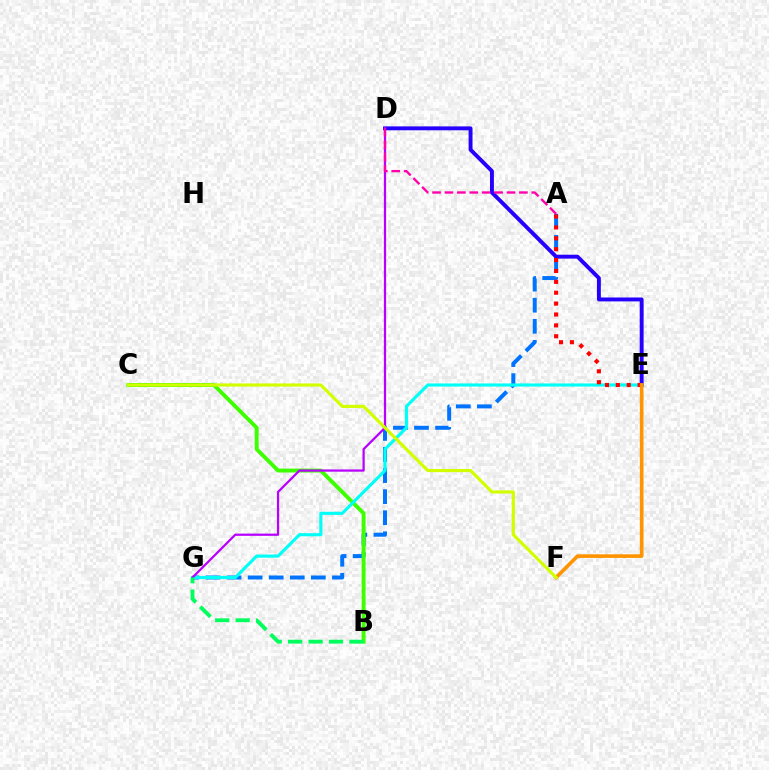{('A', 'G'): [{'color': '#0074ff', 'line_style': 'dashed', 'thickness': 2.86}], ('B', 'C'): [{'color': '#3dff00', 'line_style': 'solid', 'thickness': 2.8}], ('D', 'E'): [{'color': '#2500ff', 'line_style': 'solid', 'thickness': 2.82}], ('E', 'G'): [{'color': '#00fff6', 'line_style': 'solid', 'thickness': 2.25}], ('A', 'E'): [{'color': '#ff0000', 'line_style': 'dotted', 'thickness': 2.96}], ('E', 'F'): [{'color': '#ff9400', 'line_style': 'solid', 'thickness': 2.62}], ('D', 'G'): [{'color': '#b900ff', 'line_style': 'solid', 'thickness': 1.61}], ('B', 'G'): [{'color': '#00ff5c', 'line_style': 'dashed', 'thickness': 2.78}], ('C', 'F'): [{'color': '#d1ff00', 'line_style': 'solid', 'thickness': 2.26}], ('A', 'D'): [{'color': '#ff00ac', 'line_style': 'dashed', 'thickness': 1.69}]}